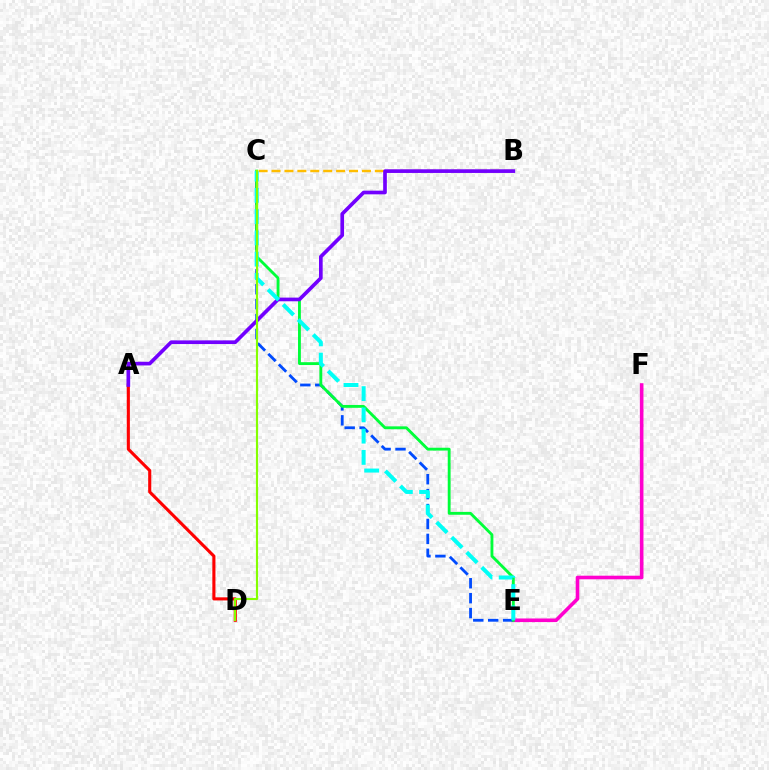{('E', 'F'): [{'color': '#ff00cf', 'line_style': 'solid', 'thickness': 2.59}], ('C', 'E'): [{'color': '#004bff', 'line_style': 'dashed', 'thickness': 2.03}, {'color': '#00ff39', 'line_style': 'solid', 'thickness': 2.06}, {'color': '#00fff6', 'line_style': 'dashed', 'thickness': 2.89}], ('A', 'D'): [{'color': '#ff0000', 'line_style': 'solid', 'thickness': 2.23}], ('B', 'C'): [{'color': '#ffbd00', 'line_style': 'dashed', 'thickness': 1.75}], ('A', 'B'): [{'color': '#7200ff', 'line_style': 'solid', 'thickness': 2.64}], ('C', 'D'): [{'color': '#84ff00', 'line_style': 'solid', 'thickness': 1.55}]}